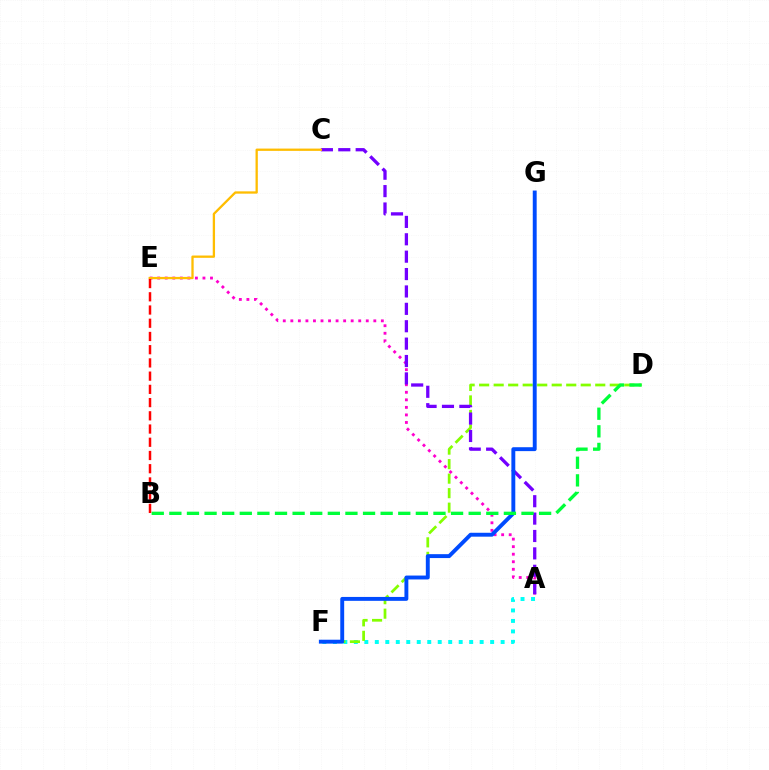{('A', 'F'): [{'color': '#00fff6', 'line_style': 'dotted', 'thickness': 2.85}], ('D', 'F'): [{'color': '#84ff00', 'line_style': 'dashed', 'thickness': 1.97}], ('A', 'E'): [{'color': '#ff00cf', 'line_style': 'dotted', 'thickness': 2.05}], ('A', 'C'): [{'color': '#7200ff', 'line_style': 'dashed', 'thickness': 2.36}], ('F', 'G'): [{'color': '#004bff', 'line_style': 'solid', 'thickness': 2.81}], ('C', 'E'): [{'color': '#ffbd00', 'line_style': 'solid', 'thickness': 1.65}], ('B', 'D'): [{'color': '#00ff39', 'line_style': 'dashed', 'thickness': 2.39}], ('B', 'E'): [{'color': '#ff0000', 'line_style': 'dashed', 'thickness': 1.8}]}